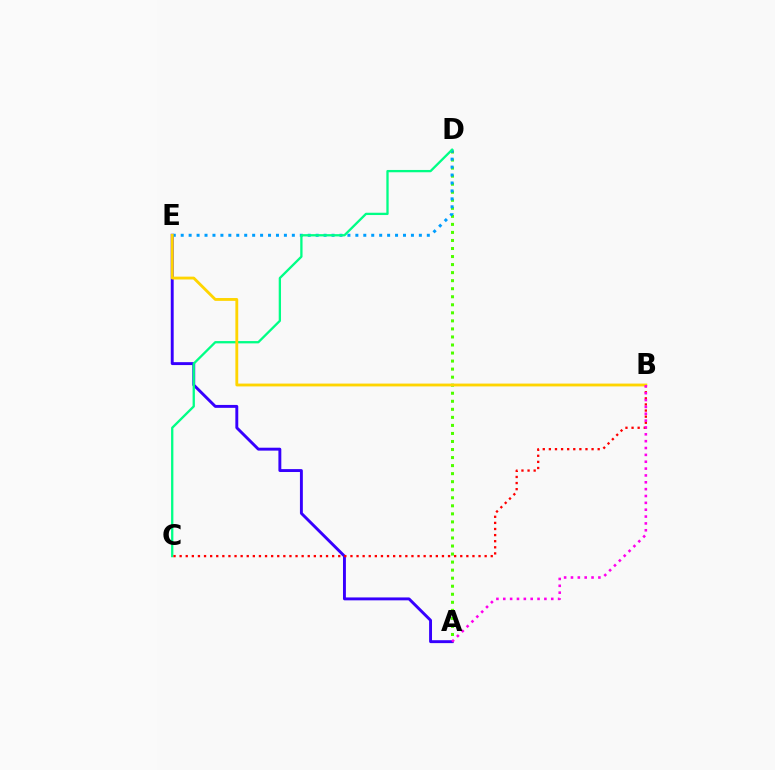{('A', 'D'): [{'color': '#4fff00', 'line_style': 'dotted', 'thickness': 2.18}], ('A', 'E'): [{'color': '#3700ff', 'line_style': 'solid', 'thickness': 2.09}], ('D', 'E'): [{'color': '#009eff', 'line_style': 'dotted', 'thickness': 2.16}], ('C', 'D'): [{'color': '#00ff86', 'line_style': 'solid', 'thickness': 1.66}], ('B', 'C'): [{'color': '#ff0000', 'line_style': 'dotted', 'thickness': 1.66}], ('B', 'E'): [{'color': '#ffd500', 'line_style': 'solid', 'thickness': 2.04}], ('A', 'B'): [{'color': '#ff00ed', 'line_style': 'dotted', 'thickness': 1.86}]}